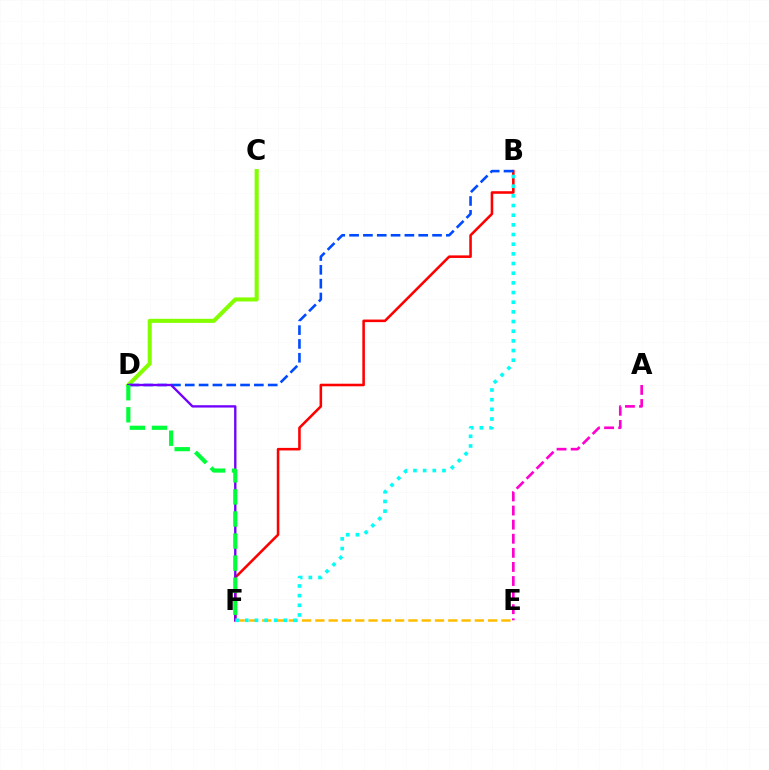{('C', 'D'): [{'color': '#84ff00', 'line_style': 'solid', 'thickness': 2.94}], ('A', 'E'): [{'color': '#ff00cf', 'line_style': 'dashed', 'thickness': 1.91}], ('E', 'F'): [{'color': '#ffbd00', 'line_style': 'dashed', 'thickness': 1.81}], ('B', 'F'): [{'color': '#ff0000', 'line_style': 'solid', 'thickness': 1.85}, {'color': '#00fff6', 'line_style': 'dotted', 'thickness': 2.63}], ('B', 'D'): [{'color': '#004bff', 'line_style': 'dashed', 'thickness': 1.88}], ('D', 'F'): [{'color': '#7200ff', 'line_style': 'solid', 'thickness': 1.69}, {'color': '#00ff39', 'line_style': 'dashed', 'thickness': 3.0}]}